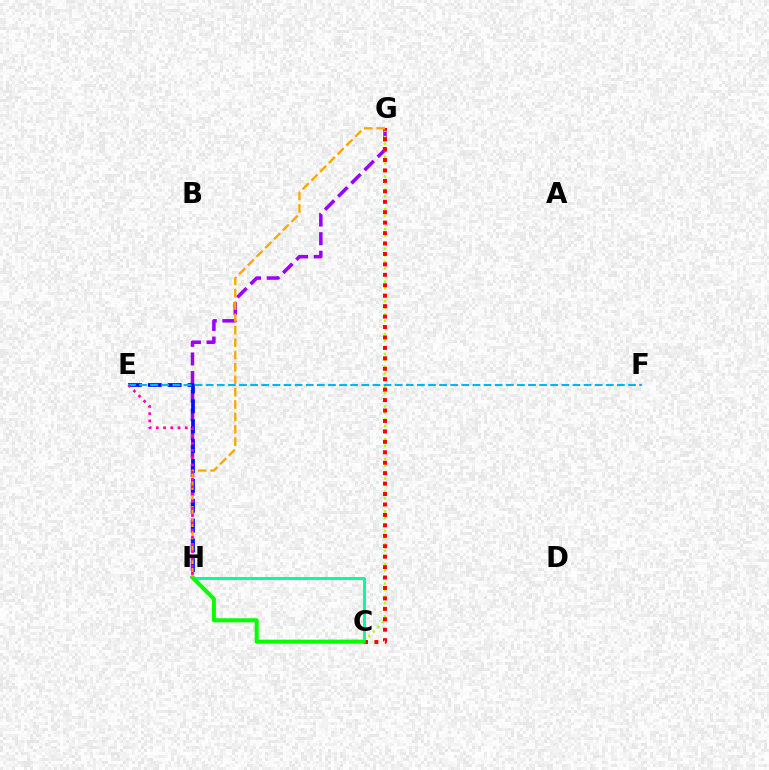{('C', 'H'): [{'color': '#00ff9d', 'line_style': 'solid', 'thickness': 2.12}, {'color': '#08ff00', 'line_style': 'solid', 'thickness': 2.91}], ('G', 'H'): [{'color': '#9b00ff', 'line_style': 'dashed', 'thickness': 2.53}, {'color': '#ffa500', 'line_style': 'dashed', 'thickness': 1.68}], ('E', 'H'): [{'color': '#0010ff', 'line_style': 'dashed', 'thickness': 2.7}, {'color': '#ff00bd', 'line_style': 'dotted', 'thickness': 1.97}], ('C', 'G'): [{'color': '#b3ff00', 'line_style': 'dotted', 'thickness': 1.78}, {'color': '#ff0000', 'line_style': 'dotted', 'thickness': 2.84}], ('E', 'F'): [{'color': '#00b5ff', 'line_style': 'dashed', 'thickness': 1.51}]}